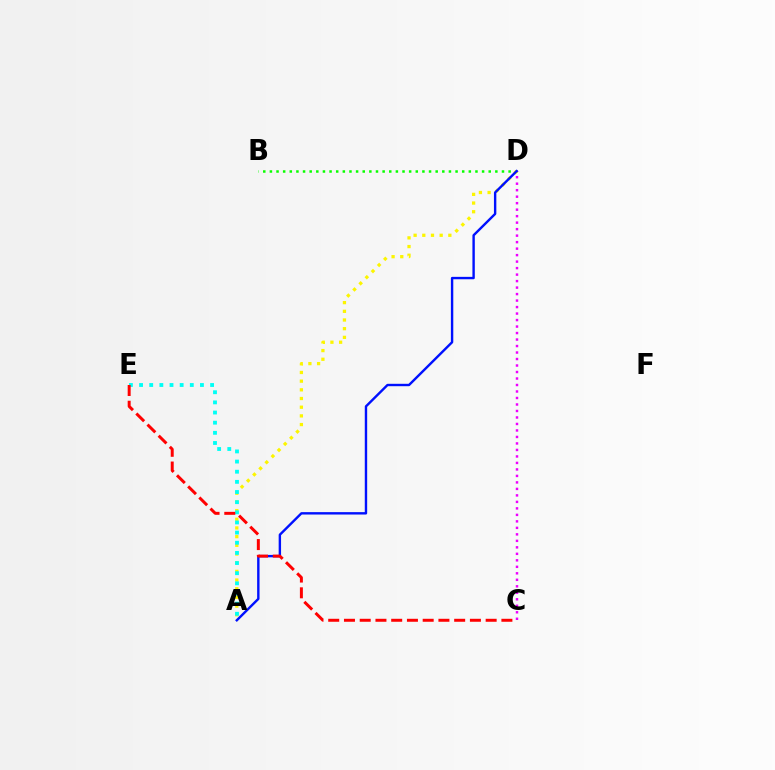{('B', 'D'): [{'color': '#08ff00', 'line_style': 'dotted', 'thickness': 1.8}], ('A', 'D'): [{'color': '#fcf500', 'line_style': 'dotted', 'thickness': 2.36}, {'color': '#0010ff', 'line_style': 'solid', 'thickness': 1.73}], ('C', 'D'): [{'color': '#ee00ff', 'line_style': 'dotted', 'thickness': 1.76}], ('A', 'E'): [{'color': '#00fff6', 'line_style': 'dotted', 'thickness': 2.76}], ('C', 'E'): [{'color': '#ff0000', 'line_style': 'dashed', 'thickness': 2.14}]}